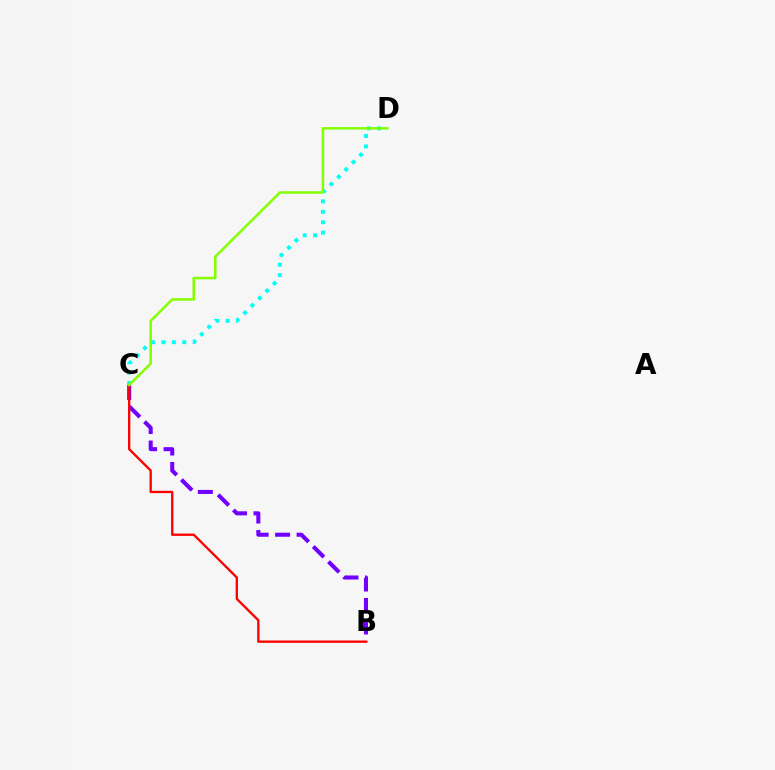{('B', 'C'): [{'color': '#7200ff', 'line_style': 'dashed', 'thickness': 2.92}, {'color': '#ff0000', 'line_style': 'solid', 'thickness': 1.68}], ('C', 'D'): [{'color': '#00fff6', 'line_style': 'dotted', 'thickness': 2.83}, {'color': '#84ff00', 'line_style': 'solid', 'thickness': 1.82}]}